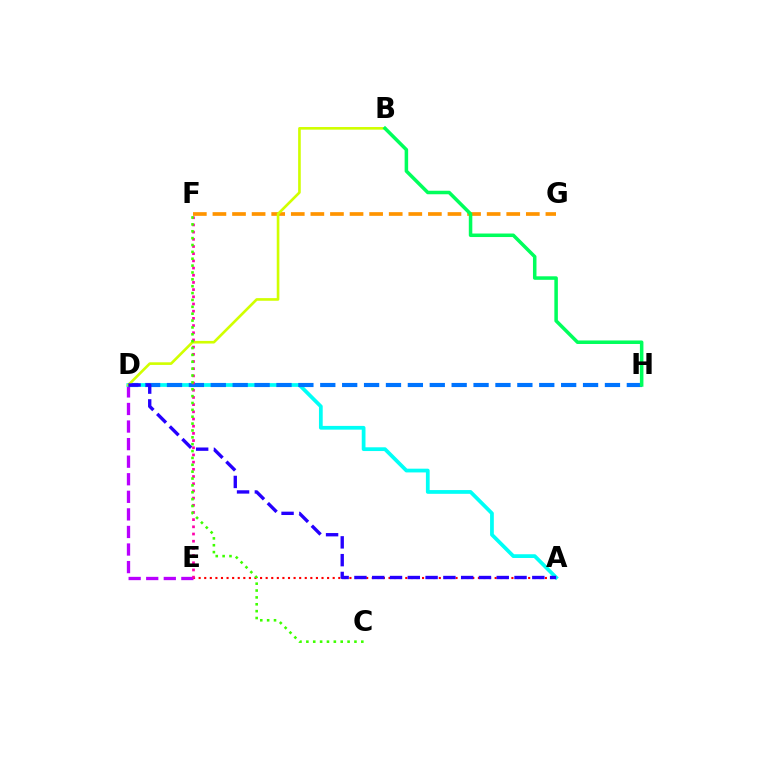{('A', 'E'): [{'color': '#ff0000', 'line_style': 'dotted', 'thickness': 1.52}], ('D', 'E'): [{'color': '#b900ff', 'line_style': 'dashed', 'thickness': 2.39}], ('A', 'D'): [{'color': '#00fff6', 'line_style': 'solid', 'thickness': 2.7}, {'color': '#2500ff', 'line_style': 'dashed', 'thickness': 2.42}], ('D', 'H'): [{'color': '#0074ff', 'line_style': 'dashed', 'thickness': 2.97}], ('F', 'G'): [{'color': '#ff9400', 'line_style': 'dashed', 'thickness': 2.66}], ('B', 'D'): [{'color': '#d1ff00', 'line_style': 'solid', 'thickness': 1.9}], ('B', 'H'): [{'color': '#00ff5c', 'line_style': 'solid', 'thickness': 2.53}], ('E', 'F'): [{'color': '#ff00ac', 'line_style': 'dotted', 'thickness': 1.95}], ('C', 'F'): [{'color': '#3dff00', 'line_style': 'dotted', 'thickness': 1.87}]}